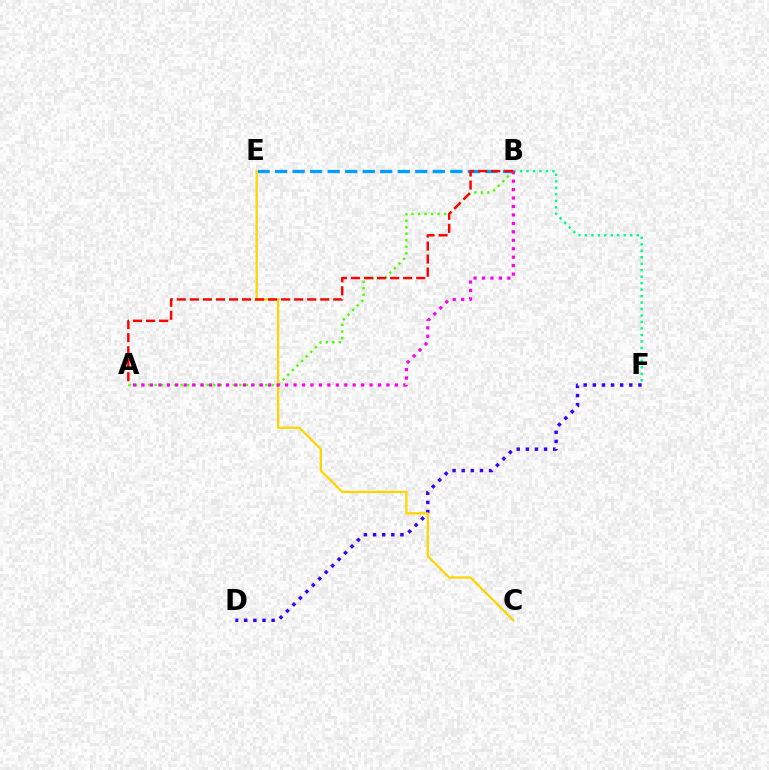{('A', 'B'): [{'color': '#4fff00', 'line_style': 'dotted', 'thickness': 1.77}, {'color': '#ff00ed', 'line_style': 'dotted', 'thickness': 2.3}, {'color': '#ff0000', 'line_style': 'dashed', 'thickness': 1.77}], ('B', 'E'): [{'color': '#009eff', 'line_style': 'dashed', 'thickness': 2.38}], ('B', 'F'): [{'color': '#00ff86', 'line_style': 'dotted', 'thickness': 1.76}], ('D', 'F'): [{'color': '#3700ff', 'line_style': 'dotted', 'thickness': 2.48}], ('C', 'E'): [{'color': '#ffd500', 'line_style': 'solid', 'thickness': 1.64}]}